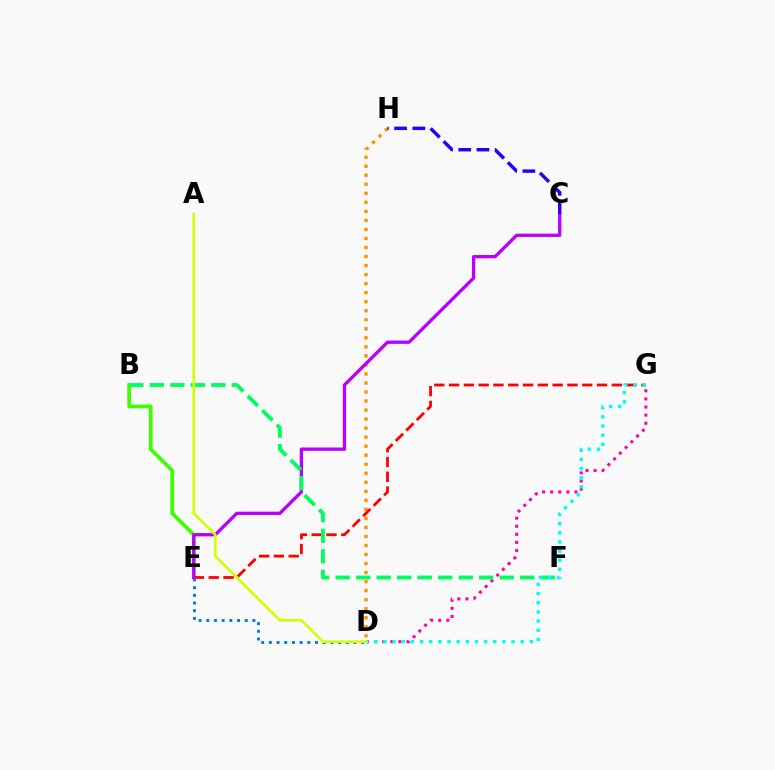{('D', 'E'): [{'color': '#0074ff', 'line_style': 'dotted', 'thickness': 2.09}], ('B', 'E'): [{'color': '#3dff00', 'line_style': 'solid', 'thickness': 2.69}], ('D', 'H'): [{'color': '#ff9400', 'line_style': 'dotted', 'thickness': 2.45}], ('E', 'G'): [{'color': '#ff0000', 'line_style': 'dashed', 'thickness': 2.01}], ('C', 'E'): [{'color': '#b900ff', 'line_style': 'solid', 'thickness': 2.39}], ('D', 'G'): [{'color': '#ff00ac', 'line_style': 'dotted', 'thickness': 2.2}, {'color': '#00fff6', 'line_style': 'dotted', 'thickness': 2.49}], ('B', 'F'): [{'color': '#00ff5c', 'line_style': 'dashed', 'thickness': 2.79}], ('C', 'H'): [{'color': '#2500ff', 'line_style': 'dashed', 'thickness': 2.48}], ('A', 'D'): [{'color': '#d1ff00', 'line_style': 'solid', 'thickness': 1.88}]}